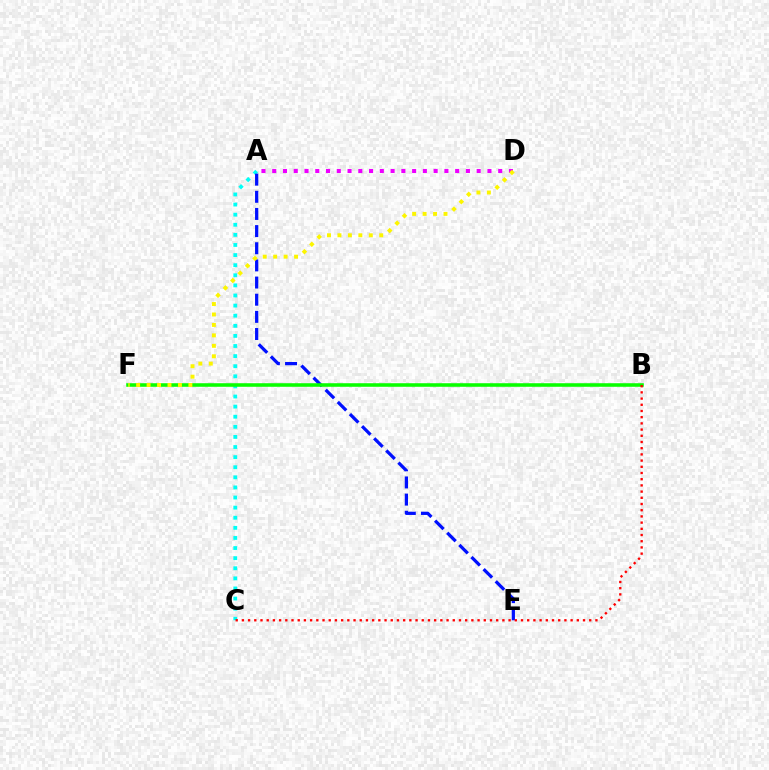{('A', 'C'): [{'color': '#00fff6', 'line_style': 'dotted', 'thickness': 2.74}], ('A', 'E'): [{'color': '#0010ff', 'line_style': 'dashed', 'thickness': 2.33}], ('A', 'D'): [{'color': '#ee00ff', 'line_style': 'dotted', 'thickness': 2.92}], ('B', 'F'): [{'color': '#08ff00', 'line_style': 'solid', 'thickness': 2.56}], ('B', 'C'): [{'color': '#ff0000', 'line_style': 'dotted', 'thickness': 1.69}], ('D', 'F'): [{'color': '#fcf500', 'line_style': 'dotted', 'thickness': 2.84}]}